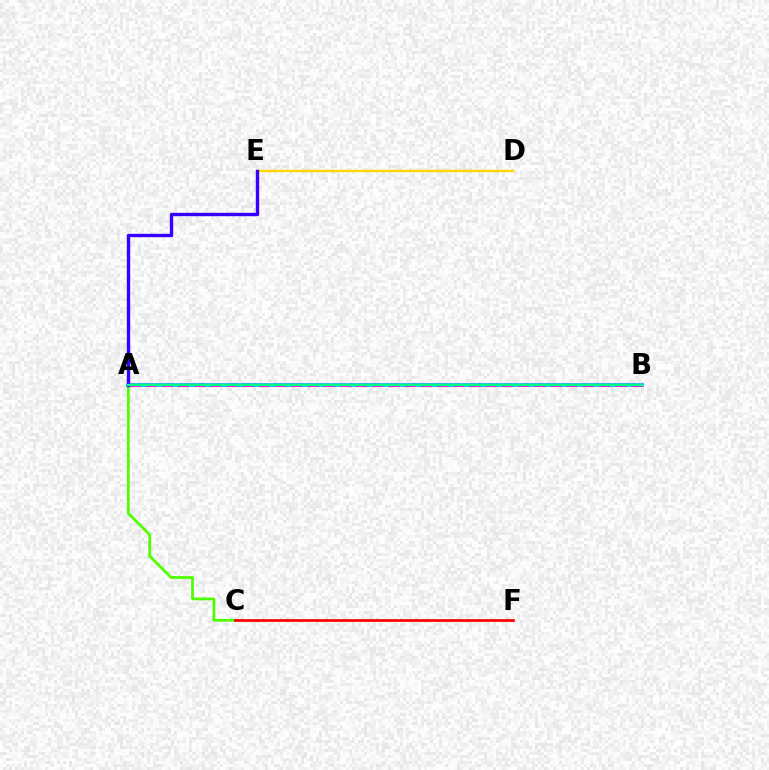{('A', 'C'): [{'color': '#4fff00', 'line_style': 'solid', 'thickness': 1.99}], ('A', 'B'): [{'color': '#009eff', 'line_style': 'solid', 'thickness': 2.56}, {'color': '#ff00ed', 'line_style': 'dashed', 'thickness': 2.2}, {'color': '#00ff86', 'line_style': 'solid', 'thickness': 1.66}], ('C', 'F'): [{'color': '#ff0000', 'line_style': 'solid', 'thickness': 1.95}], ('D', 'E'): [{'color': '#ffd500', 'line_style': 'solid', 'thickness': 1.69}], ('A', 'E'): [{'color': '#3700ff', 'line_style': 'solid', 'thickness': 2.42}]}